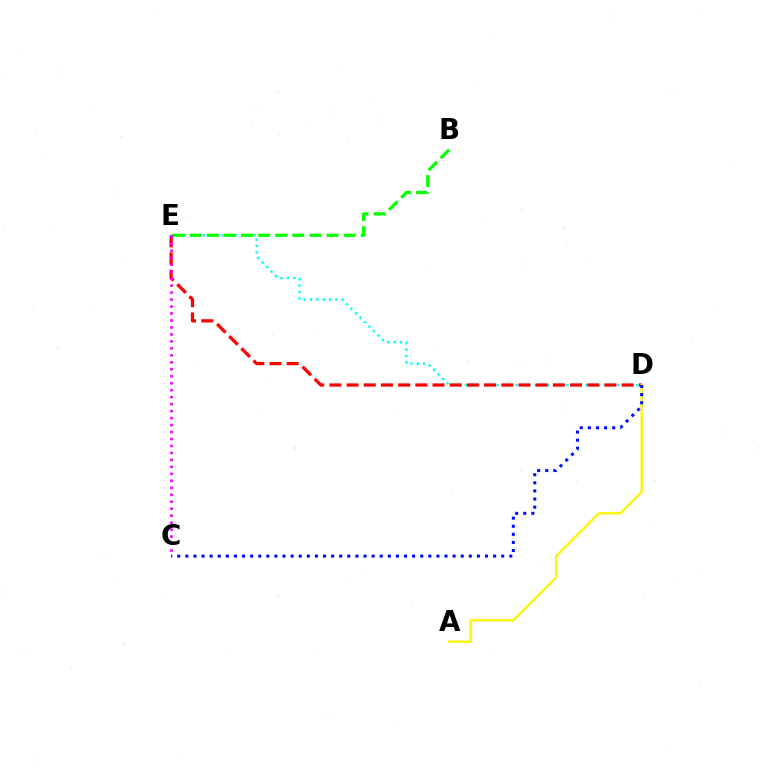{('D', 'E'): [{'color': '#00fff6', 'line_style': 'dotted', 'thickness': 1.72}, {'color': '#ff0000', 'line_style': 'dashed', 'thickness': 2.34}], ('B', 'E'): [{'color': '#08ff00', 'line_style': 'dashed', 'thickness': 2.32}], ('A', 'D'): [{'color': '#fcf500', 'line_style': 'solid', 'thickness': 1.65}], ('C', 'D'): [{'color': '#0010ff', 'line_style': 'dotted', 'thickness': 2.2}], ('C', 'E'): [{'color': '#ee00ff', 'line_style': 'dotted', 'thickness': 1.89}]}